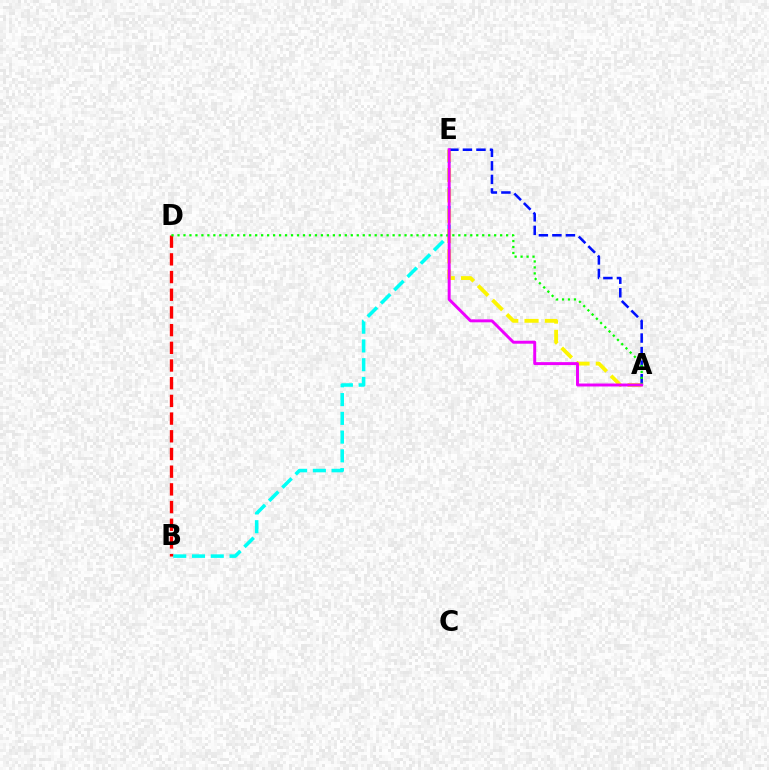{('B', 'E'): [{'color': '#00fff6', 'line_style': 'dashed', 'thickness': 2.55}], ('A', 'E'): [{'color': '#fcf500', 'line_style': 'dashed', 'thickness': 2.76}, {'color': '#0010ff', 'line_style': 'dashed', 'thickness': 1.84}, {'color': '#ee00ff', 'line_style': 'solid', 'thickness': 2.13}], ('B', 'D'): [{'color': '#ff0000', 'line_style': 'dashed', 'thickness': 2.4}], ('A', 'D'): [{'color': '#08ff00', 'line_style': 'dotted', 'thickness': 1.62}]}